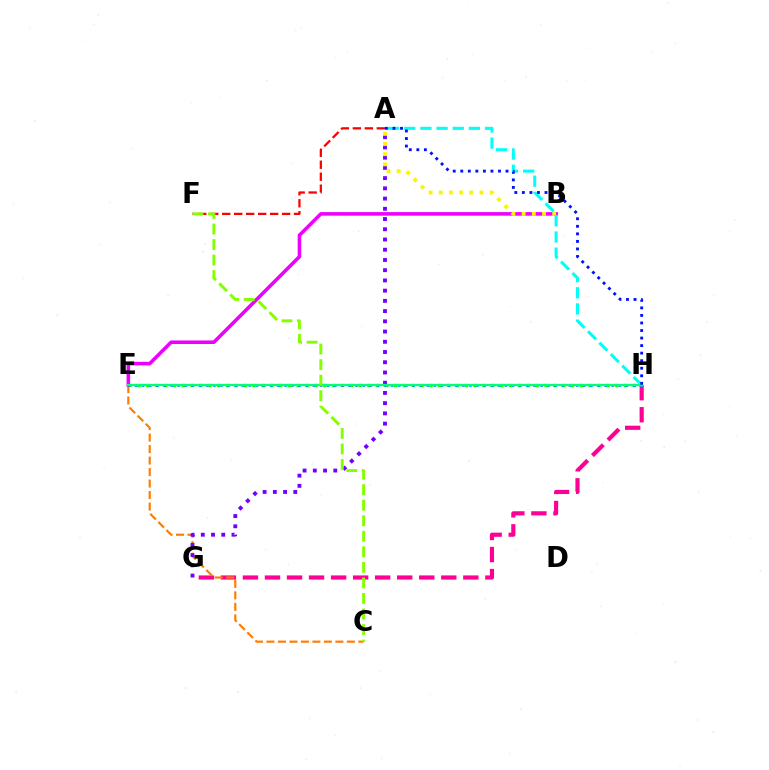{('G', 'H'): [{'color': '#ff0094', 'line_style': 'dashed', 'thickness': 2.99}], ('C', 'E'): [{'color': '#ff7c00', 'line_style': 'dashed', 'thickness': 1.56}], ('A', 'F'): [{'color': '#ff0000', 'line_style': 'dashed', 'thickness': 1.63}], ('E', 'H'): [{'color': '#08ff00', 'line_style': 'dotted', 'thickness': 2.4}, {'color': '#008cff', 'line_style': 'dotted', 'thickness': 1.93}, {'color': '#00ff74', 'line_style': 'solid', 'thickness': 1.63}], ('B', 'E'): [{'color': '#ee00ff', 'line_style': 'solid', 'thickness': 2.56}], ('A', 'G'): [{'color': '#7200ff', 'line_style': 'dotted', 'thickness': 2.78}], ('A', 'B'): [{'color': '#fcf500', 'line_style': 'dotted', 'thickness': 2.77}], ('A', 'H'): [{'color': '#00fff6', 'line_style': 'dashed', 'thickness': 2.2}, {'color': '#0010ff', 'line_style': 'dotted', 'thickness': 2.05}], ('C', 'F'): [{'color': '#84ff00', 'line_style': 'dashed', 'thickness': 2.11}]}